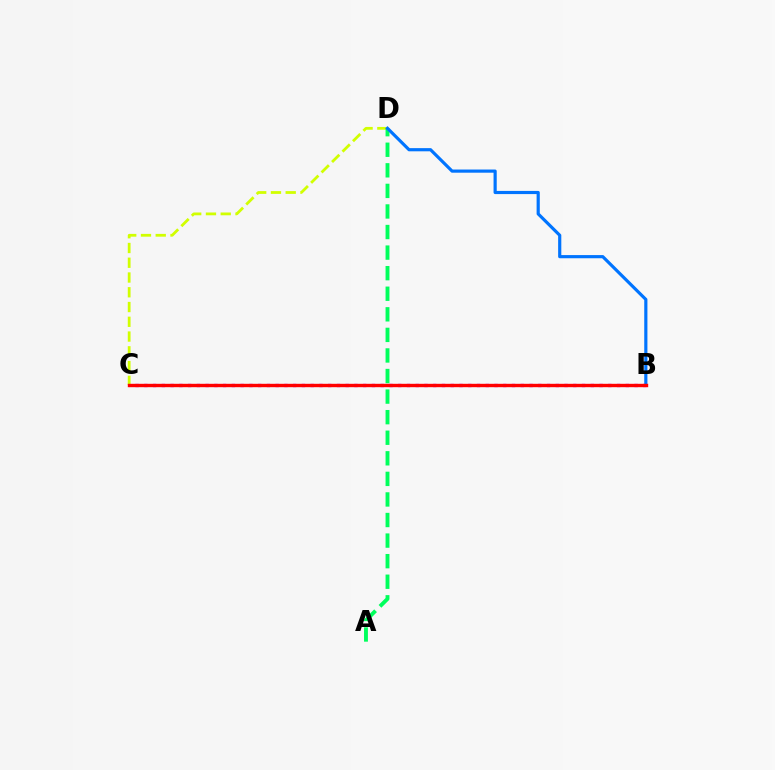{('B', 'C'): [{'color': '#b900ff', 'line_style': 'dotted', 'thickness': 2.38}, {'color': '#ff0000', 'line_style': 'solid', 'thickness': 2.44}], ('C', 'D'): [{'color': '#d1ff00', 'line_style': 'dashed', 'thickness': 2.01}], ('A', 'D'): [{'color': '#00ff5c', 'line_style': 'dashed', 'thickness': 2.79}], ('B', 'D'): [{'color': '#0074ff', 'line_style': 'solid', 'thickness': 2.28}]}